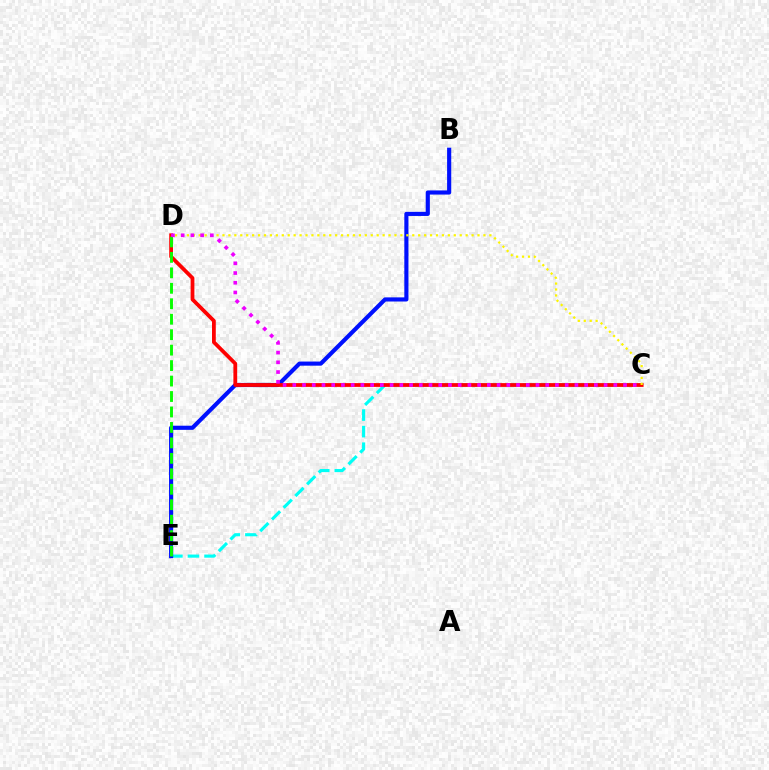{('C', 'E'): [{'color': '#00fff6', 'line_style': 'dashed', 'thickness': 2.25}], ('B', 'E'): [{'color': '#0010ff', 'line_style': 'solid', 'thickness': 2.98}], ('C', 'D'): [{'color': '#ff0000', 'line_style': 'solid', 'thickness': 2.72}, {'color': '#fcf500', 'line_style': 'dotted', 'thickness': 1.61}, {'color': '#ee00ff', 'line_style': 'dotted', 'thickness': 2.64}], ('D', 'E'): [{'color': '#08ff00', 'line_style': 'dashed', 'thickness': 2.1}]}